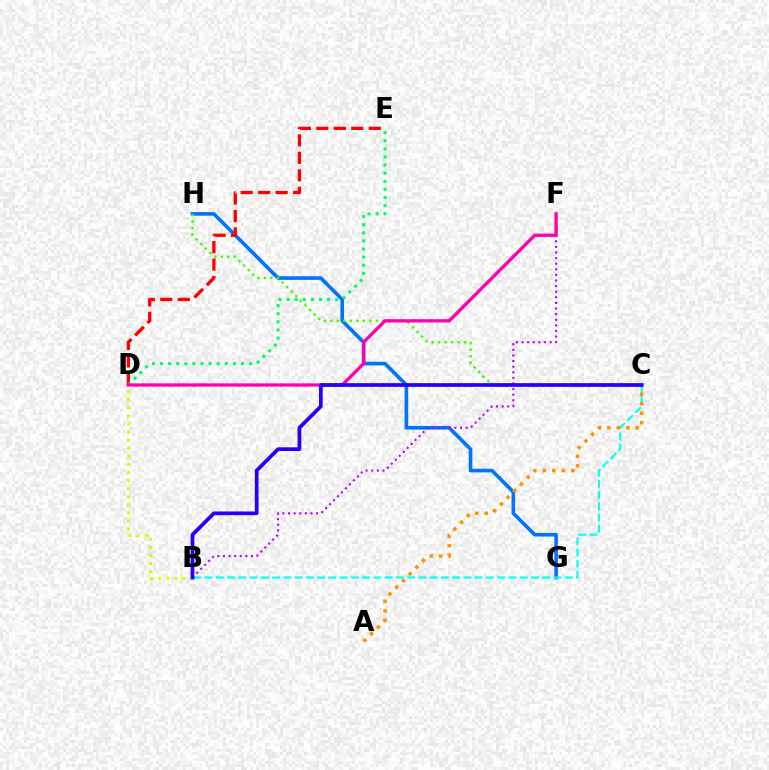{('G', 'H'): [{'color': '#0074ff', 'line_style': 'solid', 'thickness': 2.61}], ('C', 'H'): [{'color': '#3dff00', 'line_style': 'dotted', 'thickness': 1.76}], ('B', 'C'): [{'color': '#00fff6', 'line_style': 'dashed', 'thickness': 1.53}, {'color': '#2500ff', 'line_style': 'solid', 'thickness': 2.68}], ('D', 'E'): [{'color': '#ff0000', 'line_style': 'dashed', 'thickness': 2.37}, {'color': '#00ff5c', 'line_style': 'dotted', 'thickness': 2.2}], ('B', 'F'): [{'color': '#b900ff', 'line_style': 'dotted', 'thickness': 1.52}], ('D', 'F'): [{'color': '#ff00ac', 'line_style': 'solid', 'thickness': 2.37}], ('A', 'C'): [{'color': '#ff9400', 'line_style': 'dotted', 'thickness': 2.58}], ('B', 'D'): [{'color': '#d1ff00', 'line_style': 'dotted', 'thickness': 2.19}]}